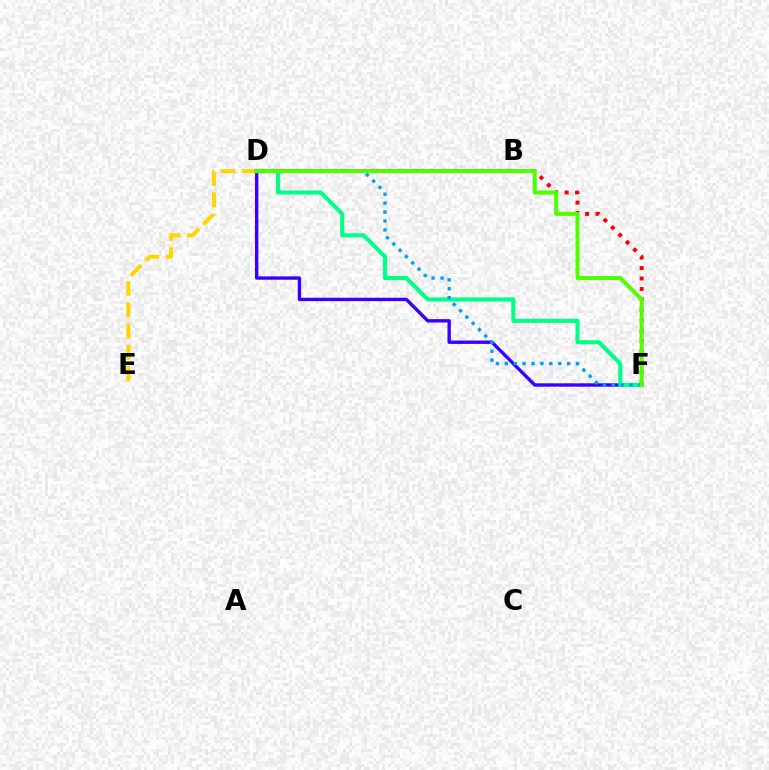{('D', 'E'): [{'color': '#ffd500', 'line_style': 'dashed', 'thickness': 2.9}], ('B', 'F'): [{'color': '#ff0000', 'line_style': 'dotted', 'thickness': 2.84}], ('D', 'F'): [{'color': '#3700ff', 'line_style': 'solid', 'thickness': 2.43}, {'color': '#00ff86', 'line_style': 'solid', 'thickness': 2.95}, {'color': '#009eff', 'line_style': 'dotted', 'thickness': 2.42}, {'color': '#4fff00', 'line_style': 'solid', 'thickness': 2.87}], ('B', 'D'): [{'color': '#ff00ed', 'line_style': 'solid', 'thickness': 2.97}]}